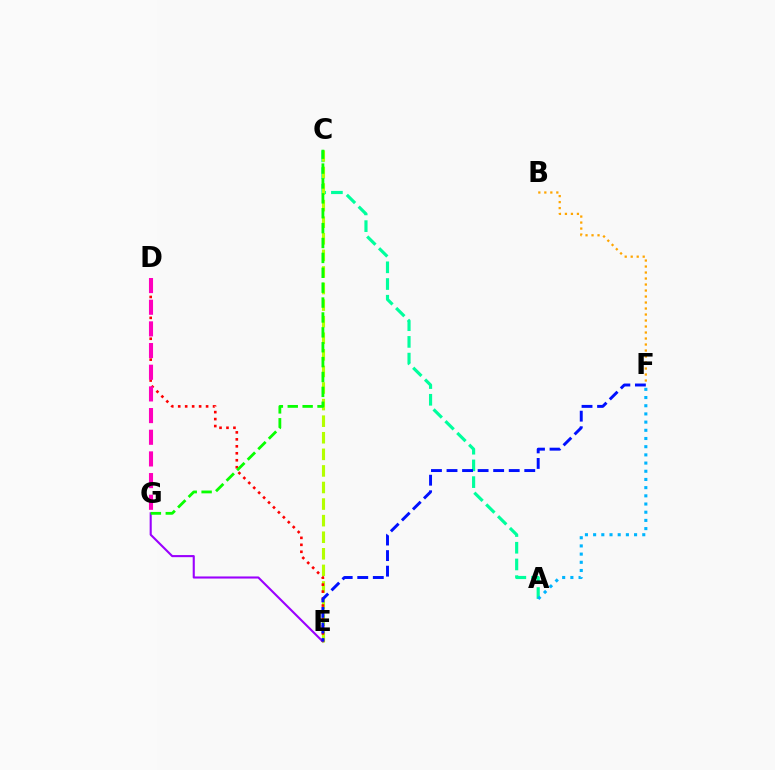{('A', 'C'): [{'color': '#00ff9d', 'line_style': 'dashed', 'thickness': 2.27}], ('E', 'G'): [{'color': '#9b00ff', 'line_style': 'solid', 'thickness': 1.51}], ('C', 'E'): [{'color': '#b3ff00', 'line_style': 'dashed', 'thickness': 2.25}], ('A', 'F'): [{'color': '#00b5ff', 'line_style': 'dotted', 'thickness': 2.23}], ('D', 'E'): [{'color': '#ff0000', 'line_style': 'dotted', 'thickness': 1.89}], ('B', 'F'): [{'color': '#ffa500', 'line_style': 'dotted', 'thickness': 1.63}], ('E', 'F'): [{'color': '#0010ff', 'line_style': 'dashed', 'thickness': 2.11}], ('D', 'G'): [{'color': '#ff00bd', 'line_style': 'dashed', 'thickness': 2.94}], ('C', 'G'): [{'color': '#08ff00', 'line_style': 'dashed', 'thickness': 2.02}]}